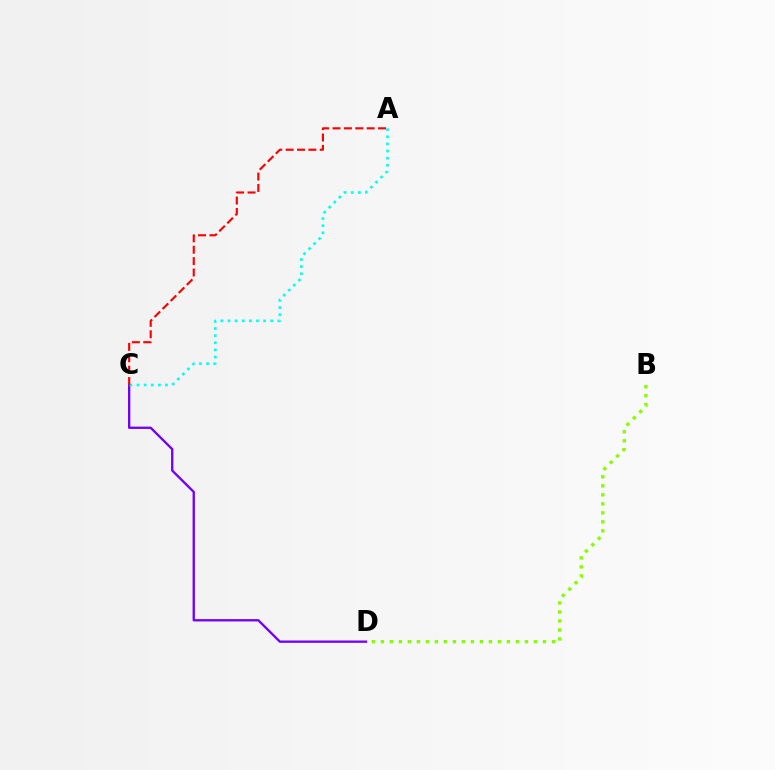{('B', 'D'): [{'color': '#84ff00', 'line_style': 'dotted', 'thickness': 2.45}], ('C', 'D'): [{'color': '#7200ff', 'line_style': 'solid', 'thickness': 1.68}], ('A', 'C'): [{'color': '#00fff6', 'line_style': 'dotted', 'thickness': 1.94}, {'color': '#ff0000', 'line_style': 'dashed', 'thickness': 1.55}]}